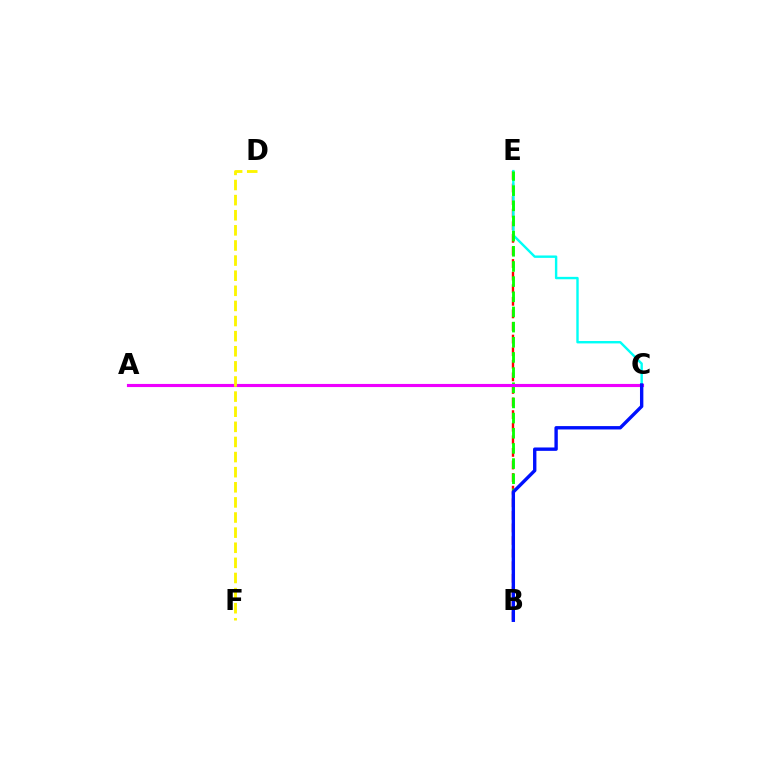{('B', 'E'): [{'color': '#ff0000', 'line_style': 'dashed', 'thickness': 1.71}, {'color': '#08ff00', 'line_style': 'dashed', 'thickness': 2.06}], ('C', 'E'): [{'color': '#00fff6', 'line_style': 'solid', 'thickness': 1.74}], ('A', 'C'): [{'color': '#ee00ff', 'line_style': 'solid', 'thickness': 2.25}], ('B', 'C'): [{'color': '#0010ff', 'line_style': 'solid', 'thickness': 2.43}], ('D', 'F'): [{'color': '#fcf500', 'line_style': 'dashed', 'thickness': 2.05}]}